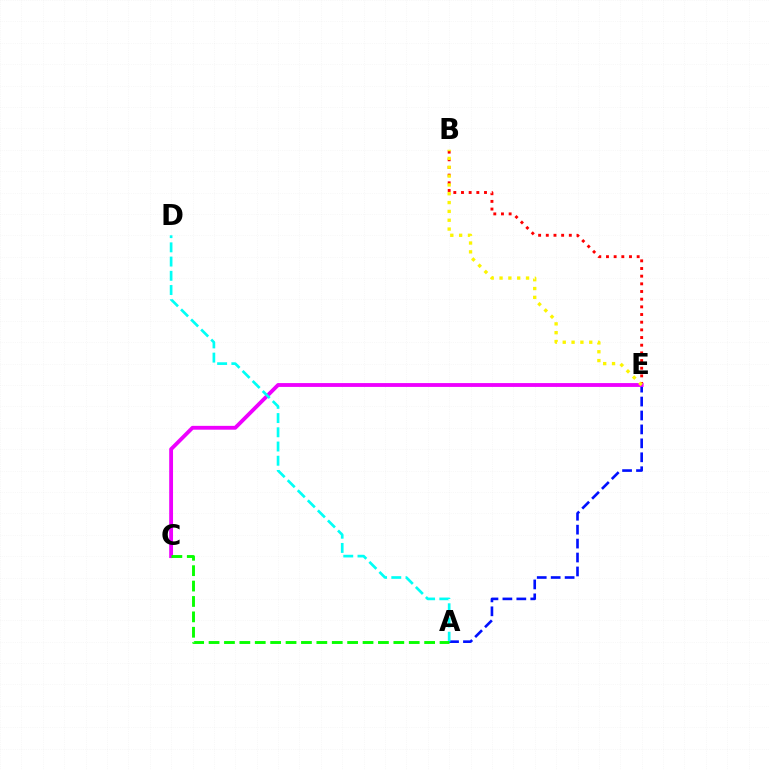{('A', 'E'): [{'color': '#0010ff', 'line_style': 'dashed', 'thickness': 1.89}], ('B', 'E'): [{'color': '#ff0000', 'line_style': 'dotted', 'thickness': 2.08}, {'color': '#fcf500', 'line_style': 'dotted', 'thickness': 2.4}], ('C', 'E'): [{'color': '#ee00ff', 'line_style': 'solid', 'thickness': 2.76}], ('A', 'D'): [{'color': '#00fff6', 'line_style': 'dashed', 'thickness': 1.93}], ('A', 'C'): [{'color': '#08ff00', 'line_style': 'dashed', 'thickness': 2.09}]}